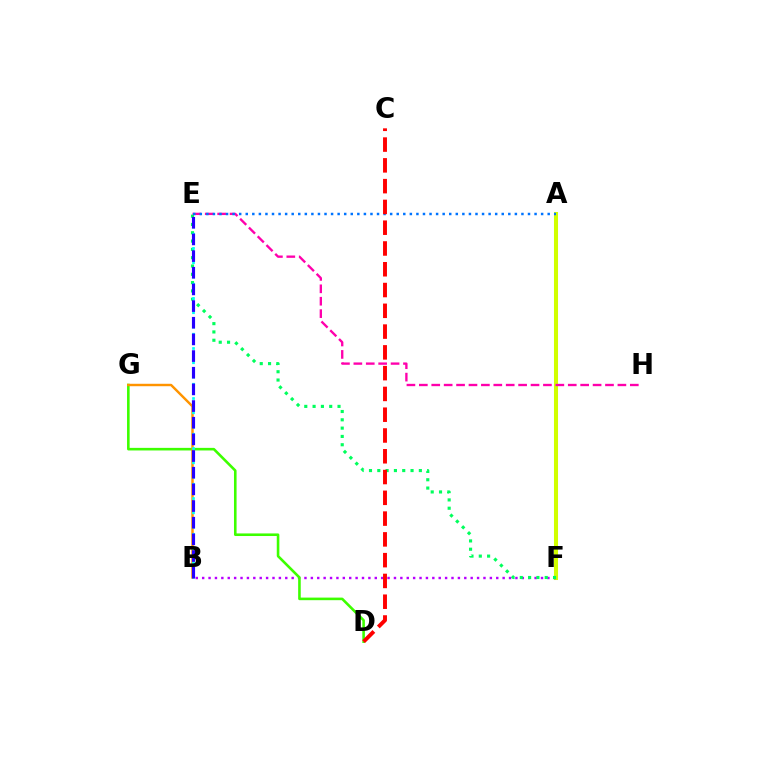{('A', 'F'): [{'color': '#d1ff00', 'line_style': 'solid', 'thickness': 2.91}], ('B', 'F'): [{'color': '#b900ff', 'line_style': 'dotted', 'thickness': 1.74}], ('E', 'F'): [{'color': '#00ff5c', 'line_style': 'dotted', 'thickness': 2.26}], ('E', 'H'): [{'color': '#ff00ac', 'line_style': 'dashed', 'thickness': 1.69}], ('D', 'G'): [{'color': '#3dff00', 'line_style': 'solid', 'thickness': 1.87}], ('A', 'E'): [{'color': '#0074ff', 'line_style': 'dotted', 'thickness': 1.78}], ('B', 'G'): [{'color': '#ff9400', 'line_style': 'solid', 'thickness': 1.75}], ('B', 'E'): [{'color': '#00fff6', 'line_style': 'dotted', 'thickness': 1.94}, {'color': '#2500ff', 'line_style': 'dashed', 'thickness': 2.26}], ('C', 'D'): [{'color': '#ff0000', 'line_style': 'dashed', 'thickness': 2.82}]}